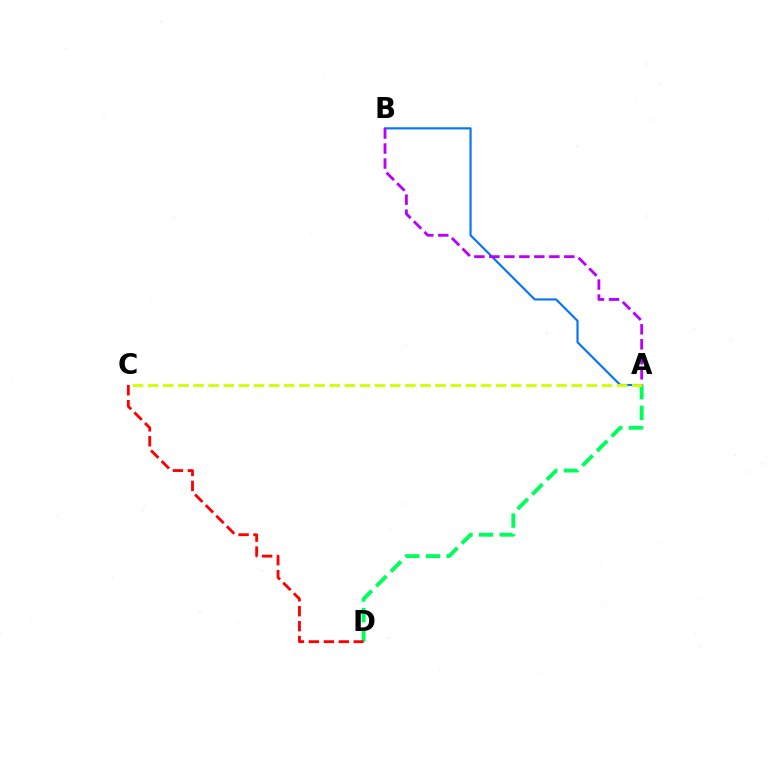{('A', 'D'): [{'color': '#00ff5c', 'line_style': 'dashed', 'thickness': 2.81}], ('C', 'D'): [{'color': '#ff0000', 'line_style': 'dashed', 'thickness': 2.03}], ('A', 'B'): [{'color': '#0074ff', 'line_style': 'solid', 'thickness': 1.54}, {'color': '#b900ff', 'line_style': 'dashed', 'thickness': 2.04}], ('A', 'C'): [{'color': '#d1ff00', 'line_style': 'dashed', 'thickness': 2.05}]}